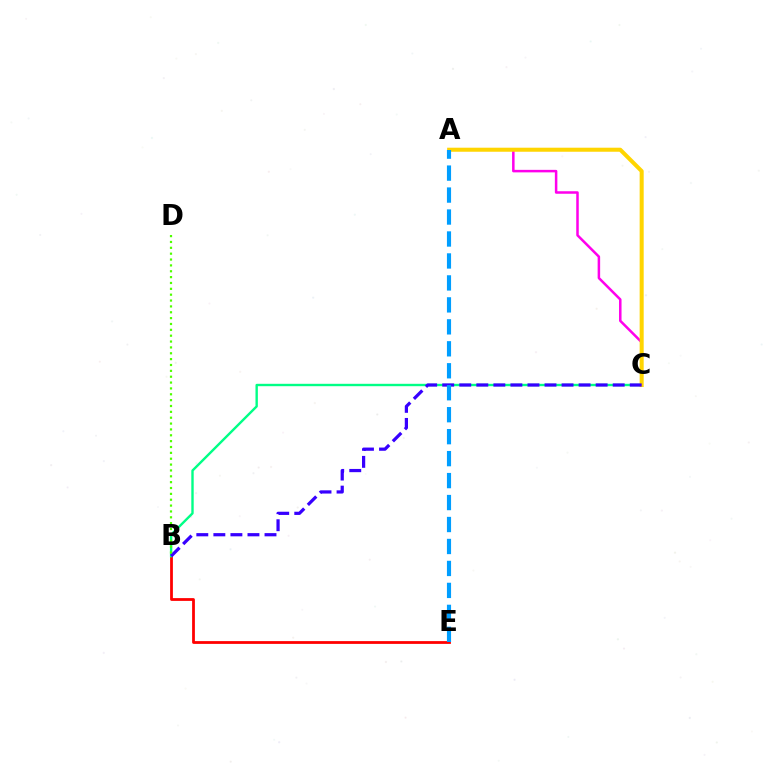{('B', 'E'): [{'color': '#ff0000', 'line_style': 'solid', 'thickness': 2.0}], ('A', 'C'): [{'color': '#ff00ed', 'line_style': 'solid', 'thickness': 1.81}, {'color': '#ffd500', 'line_style': 'solid', 'thickness': 2.91}], ('B', 'C'): [{'color': '#00ff86', 'line_style': 'solid', 'thickness': 1.72}, {'color': '#3700ff', 'line_style': 'dashed', 'thickness': 2.32}], ('B', 'D'): [{'color': '#4fff00', 'line_style': 'dotted', 'thickness': 1.59}], ('A', 'E'): [{'color': '#009eff', 'line_style': 'dashed', 'thickness': 2.98}]}